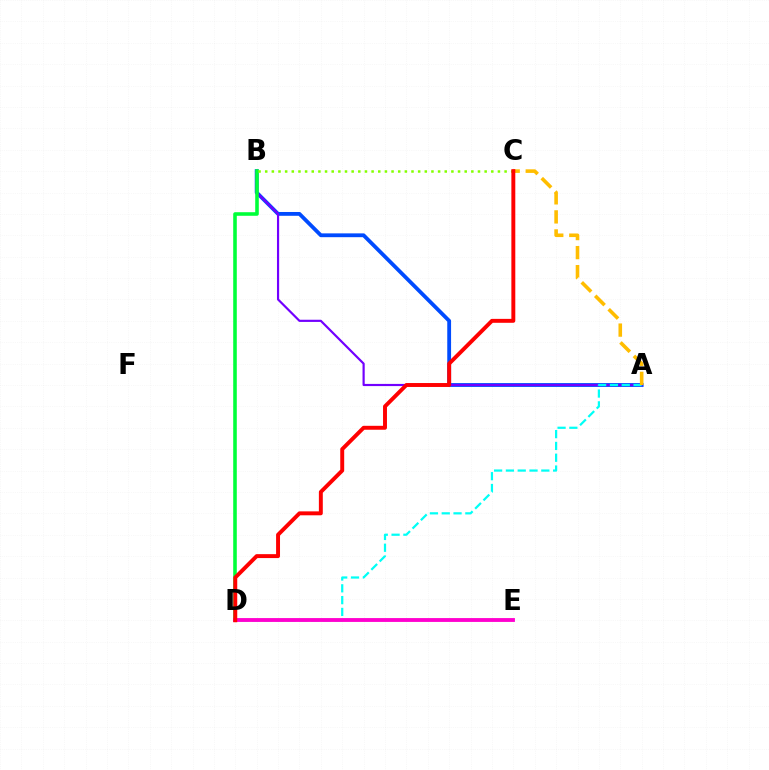{('A', 'B'): [{'color': '#004bff', 'line_style': 'solid', 'thickness': 2.74}, {'color': '#7200ff', 'line_style': 'solid', 'thickness': 1.57}], ('A', 'D'): [{'color': '#00fff6', 'line_style': 'dashed', 'thickness': 1.6}], ('A', 'C'): [{'color': '#ffbd00', 'line_style': 'dashed', 'thickness': 2.59}], ('B', 'D'): [{'color': '#00ff39', 'line_style': 'solid', 'thickness': 2.58}], ('B', 'C'): [{'color': '#84ff00', 'line_style': 'dotted', 'thickness': 1.81}], ('D', 'E'): [{'color': '#ff00cf', 'line_style': 'solid', 'thickness': 2.77}], ('C', 'D'): [{'color': '#ff0000', 'line_style': 'solid', 'thickness': 2.83}]}